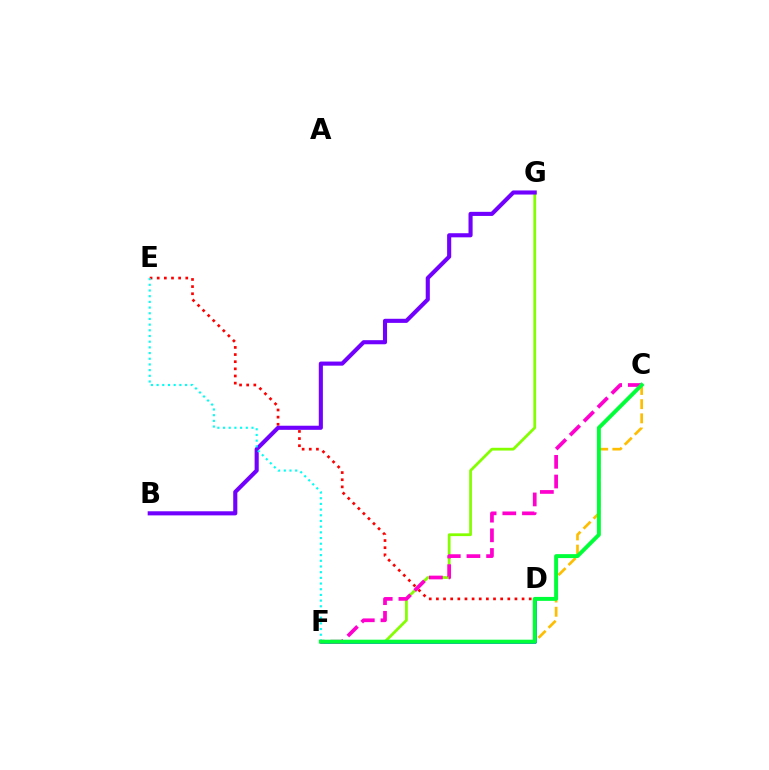{('F', 'G'): [{'color': '#84ff00', 'line_style': 'solid', 'thickness': 1.99}], ('D', 'F'): [{'color': '#004bff', 'line_style': 'solid', 'thickness': 1.9}], ('C', 'F'): [{'color': '#ffbd00', 'line_style': 'dashed', 'thickness': 1.93}, {'color': '#ff00cf', 'line_style': 'dashed', 'thickness': 2.67}, {'color': '#00ff39', 'line_style': 'solid', 'thickness': 2.83}], ('D', 'E'): [{'color': '#ff0000', 'line_style': 'dotted', 'thickness': 1.94}], ('B', 'G'): [{'color': '#7200ff', 'line_style': 'solid', 'thickness': 2.95}], ('E', 'F'): [{'color': '#00fff6', 'line_style': 'dotted', 'thickness': 1.55}]}